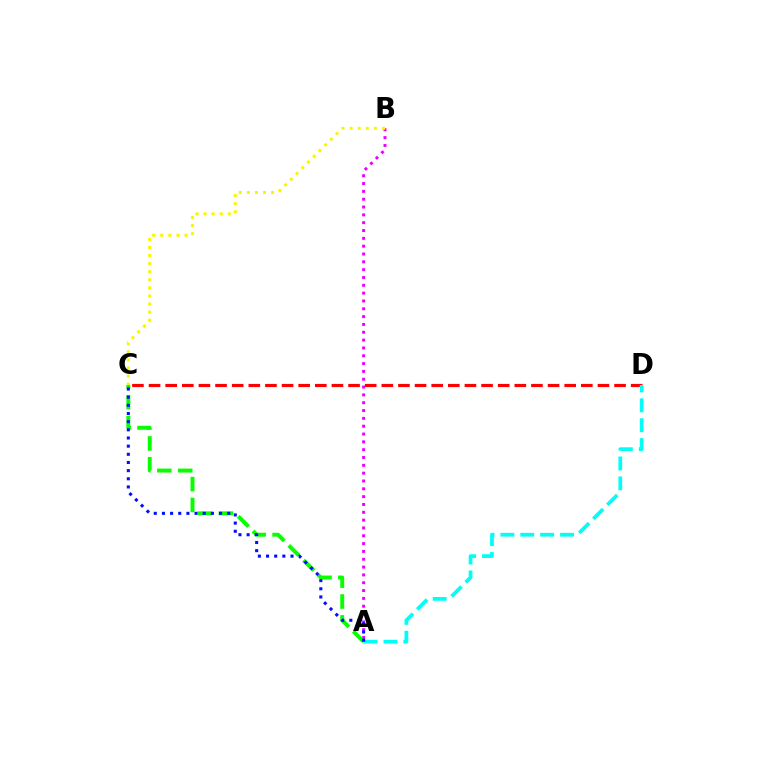{('A', 'B'): [{'color': '#ee00ff', 'line_style': 'dotted', 'thickness': 2.13}], ('A', 'C'): [{'color': '#08ff00', 'line_style': 'dashed', 'thickness': 2.83}, {'color': '#0010ff', 'line_style': 'dotted', 'thickness': 2.22}], ('C', 'D'): [{'color': '#ff0000', 'line_style': 'dashed', 'thickness': 2.26}], ('B', 'C'): [{'color': '#fcf500', 'line_style': 'dotted', 'thickness': 2.2}], ('A', 'D'): [{'color': '#00fff6', 'line_style': 'dashed', 'thickness': 2.7}]}